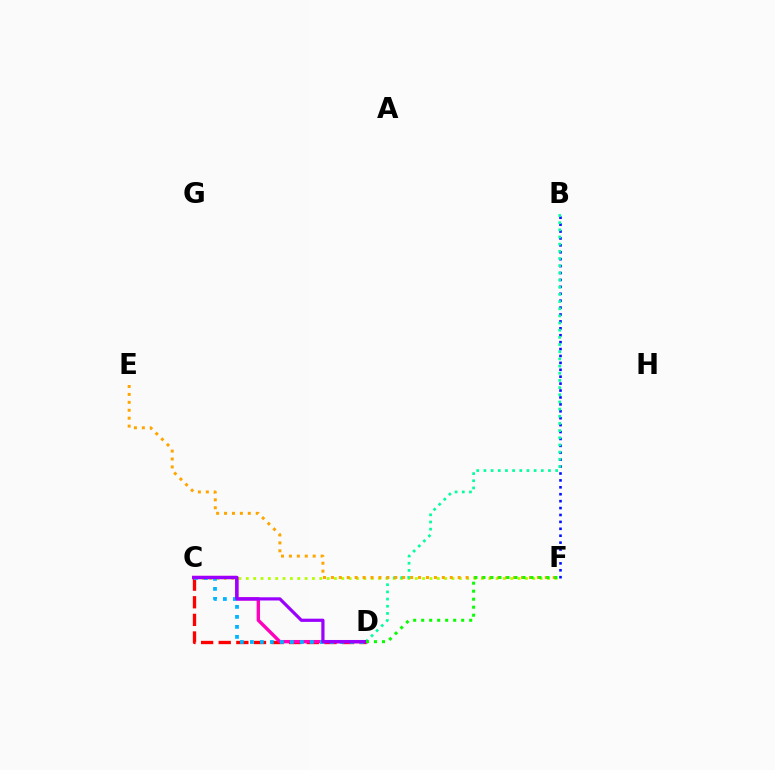{('C', 'D'): [{'color': '#ff0000', 'line_style': 'dashed', 'thickness': 2.39}, {'color': '#ff00bd', 'line_style': 'solid', 'thickness': 2.43}, {'color': '#00b5ff', 'line_style': 'dotted', 'thickness': 2.72}, {'color': '#9b00ff', 'line_style': 'solid', 'thickness': 2.3}], ('B', 'F'): [{'color': '#0010ff', 'line_style': 'dotted', 'thickness': 1.88}], ('C', 'F'): [{'color': '#b3ff00', 'line_style': 'dotted', 'thickness': 2.0}], ('B', 'D'): [{'color': '#00ff9d', 'line_style': 'dotted', 'thickness': 1.95}], ('E', 'F'): [{'color': '#ffa500', 'line_style': 'dotted', 'thickness': 2.15}], ('D', 'F'): [{'color': '#08ff00', 'line_style': 'dotted', 'thickness': 2.17}]}